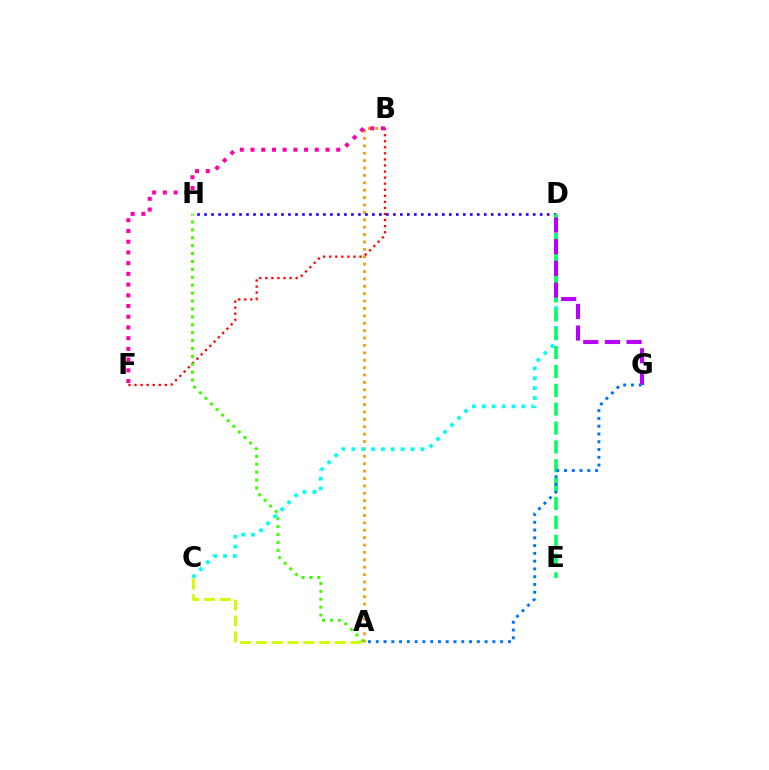{('A', 'B'): [{'color': '#ff9400', 'line_style': 'dotted', 'thickness': 2.01}], ('B', 'F'): [{'color': '#ff0000', 'line_style': 'dotted', 'thickness': 1.65}, {'color': '#ff00ac', 'line_style': 'dotted', 'thickness': 2.91}], ('D', 'H'): [{'color': '#2500ff', 'line_style': 'dotted', 'thickness': 1.9}], ('C', 'D'): [{'color': '#00fff6', 'line_style': 'dotted', 'thickness': 2.68}], ('D', 'E'): [{'color': '#00ff5c', 'line_style': 'dashed', 'thickness': 2.56}], ('D', 'G'): [{'color': '#b900ff', 'line_style': 'dashed', 'thickness': 2.94}], ('A', 'C'): [{'color': '#d1ff00', 'line_style': 'dashed', 'thickness': 2.14}], ('A', 'H'): [{'color': '#3dff00', 'line_style': 'dotted', 'thickness': 2.15}], ('A', 'G'): [{'color': '#0074ff', 'line_style': 'dotted', 'thickness': 2.11}]}